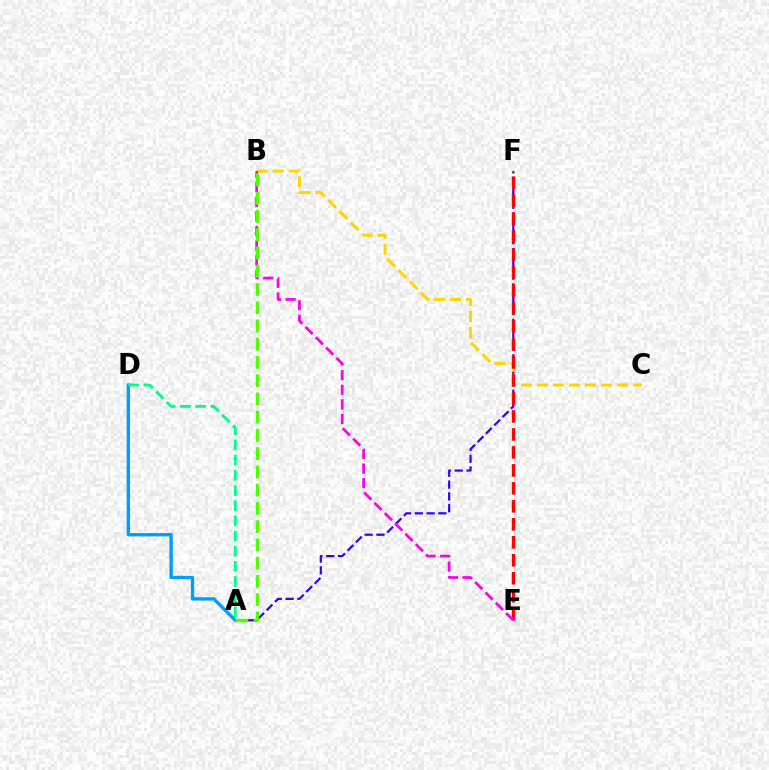{('A', 'F'): [{'color': '#3700ff', 'line_style': 'dashed', 'thickness': 1.6}], ('B', 'C'): [{'color': '#ffd500', 'line_style': 'dashed', 'thickness': 2.17}], ('A', 'D'): [{'color': '#009eff', 'line_style': 'solid', 'thickness': 2.41}, {'color': '#00ff86', 'line_style': 'dashed', 'thickness': 2.06}], ('E', 'F'): [{'color': '#ff0000', 'line_style': 'dashed', 'thickness': 2.44}], ('B', 'E'): [{'color': '#ff00ed', 'line_style': 'dashed', 'thickness': 1.98}], ('A', 'B'): [{'color': '#4fff00', 'line_style': 'dashed', 'thickness': 2.48}]}